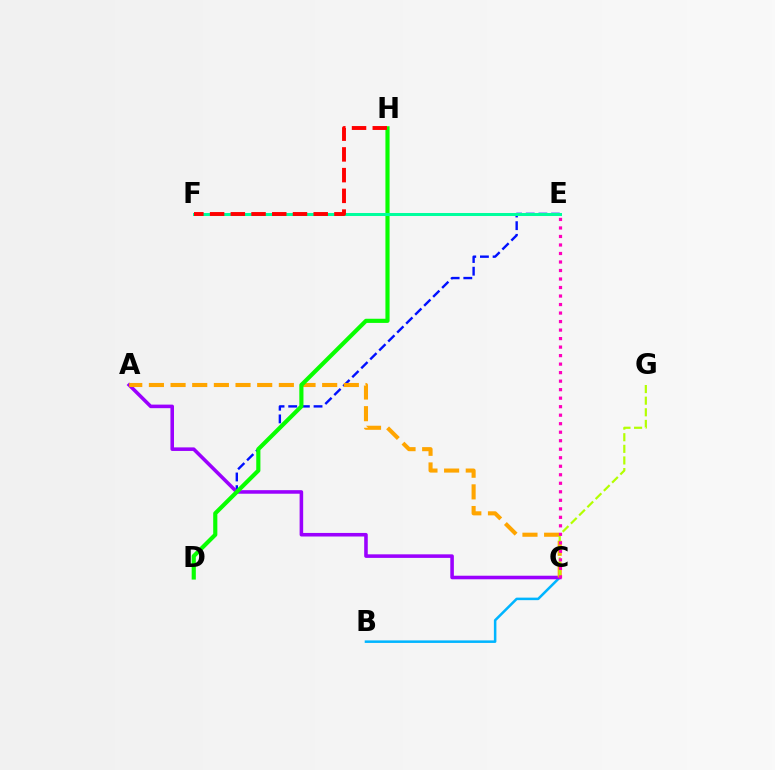{('B', 'C'): [{'color': '#00b5ff', 'line_style': 'solid', 'thickness': 1.82}], ('D', 'E'): [{'color': '#0010ff', 'line_style': 'dashed', 'thickness': 1.72}], ('A', 'C'): [{'color': '#9b00ff', 'line_style': 'solid', 'thickness': 2.57}, {'color': '#ffa500', 'line_style': 'dashed', 'thickness': 2.94}], ('C', 'G'): [{'color': '#b3ff00', 'line_style': 'dashed', 'thickness': 1.58}], ('D', 'H'): [{'color': '#08ff00', 'line_style': 'solid', 'thickness': 2.99}], ('E', 'F'): [{'color': '#00ff9d', 'line_style': 'solid', 'thickness': 2.17}], ('C', 'E'): [{'color': '#ff00bd', 'line_style': 'dotted', 'thickness': 2.31}], ('F', 'H'): [{'color': '#ff0000', 'line_style': 'dashed', 'thickness': 2.82}]}